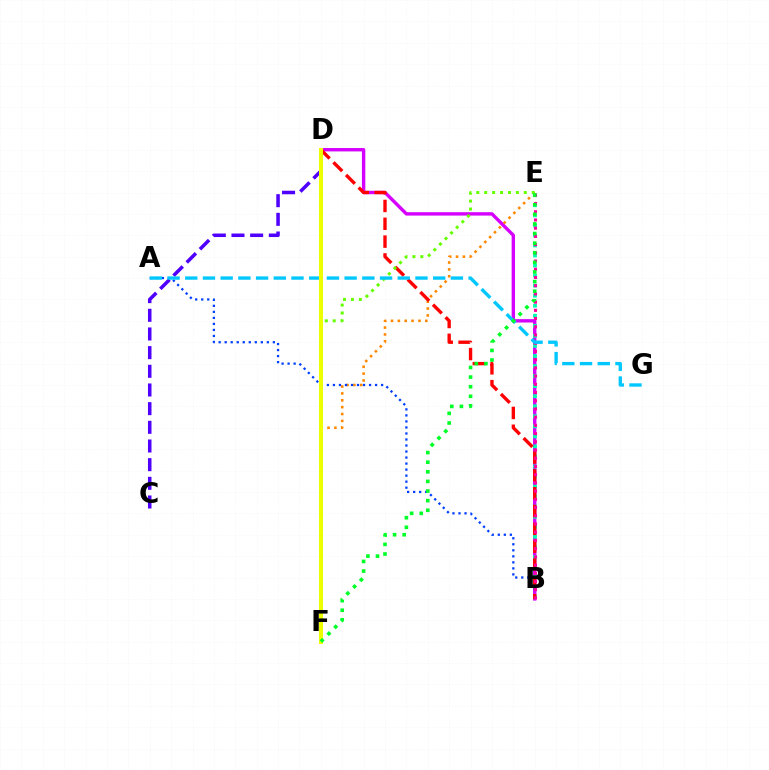{('B', 'D'): [{'color': '#d600ff', 'line_style': 'solid', 'thickness': 2.44}, {'color': '#ff0000', 'line_style': 'dashed', 'thickness': 2.42}], ('B', 'E'): [{'color': '#00ffaf', 'line_style': 'dotted', 'thickness': 2.73}, {'color': '#ff00a0', 'line_style': 'dotted', 'thickness': 2.23}], ('E', 'F'): [{'color': '#ff8800', 'line_style': 'dotted', 'thickness': 1.86}, {'color': '#66ff00', 'line_style': 'dotted', 'thickness': 2.15}, {'color': '#00ff27', 'line_style': 'dotted', 'thickness': 2.61}], ('A', 'B'): [{'color': '#003fff', 'line_style': 'dotted', 'thickness': 1.64}], ('C', 'D'): [{'color': '#4f00ff', 'line_style': 'dashed', 'thickness': 2.54}], ('A', 'G'): [{'color': '#00c7ff', 'line_style': 'dashed', 'thickness': 2.41}], ('D', 'F'): [{'color': '#eeff00', 'line_style': 'solid', 'thickness': 2.9}]}